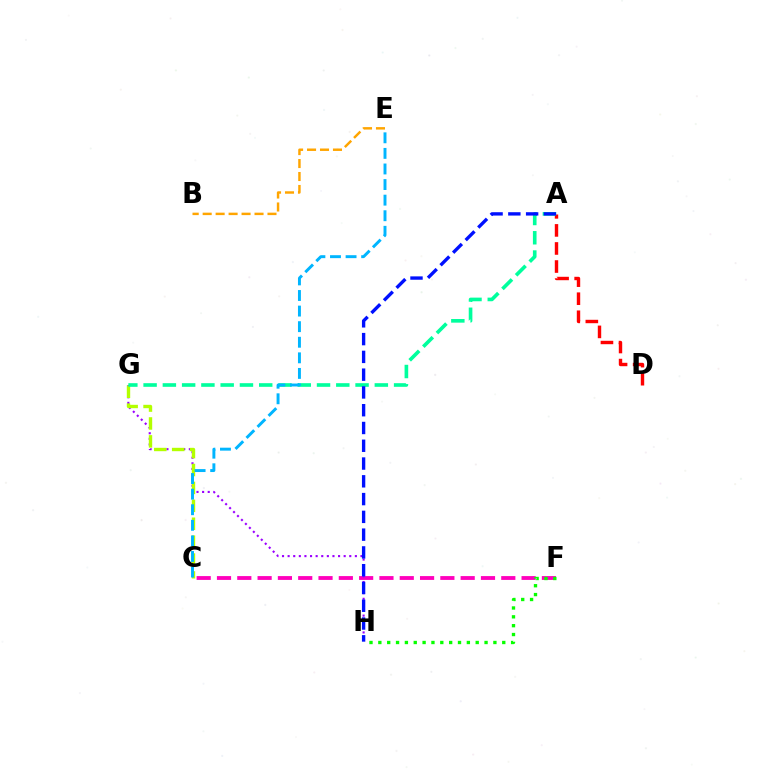{('A', 'D'): [{'color': '#ff0000', 'line_style': 'dashed', 'thickness': 2.45}], ('C', 'F'): [{'color': '#ff00bd', 'line_style': 'dashed', 'thickness': 2.76}], ('G', 'H'): [{'color': '#9b00ff', 'line_style': 'dotted', 'thickness': 1.52}], ('F', 'H'): [{'color': '#08ff00', 'line_style': 'dotted', 'thickness': 2.4}], ('C', 'G'): [{'color': '#b3ff00', 'line_style': 'dashed', 'thickness': 2.43}], ('B', 'E'): [{'color': '#ffa500', 'line_style': 'dashed', 'thickness': 1.76}], ('A', 'G'): [{'color': '#00ff9d', 'line_style': 'dashed', 'thickness': 2.62}], ('C', 'E'): [{'color': '#00b5ff', 'line_style': 'dashed', 'thickness': 2.12}], ('A', 'H'): [{'color': '#0010ff', 'line_style': 'dashed', 'thickness': 2.41}]}